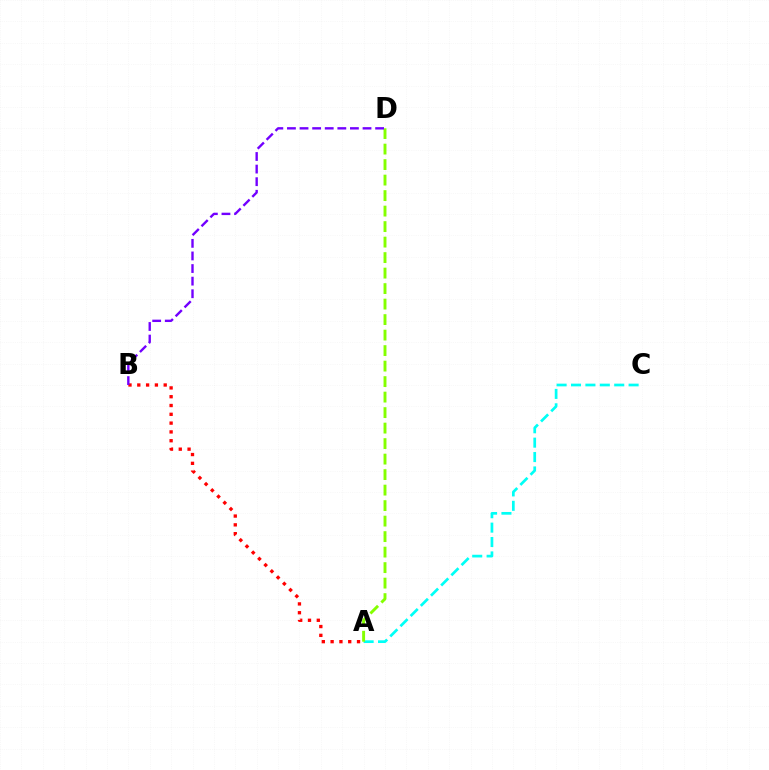{('A', 'C'): [{'color': '#00fff6', 'line_style': 'dashed', 'thickness': 1.96}], ('A', 'B'): [{'color': '#ff0000', 'line_style': 'dotted', 'thickness': 2.39}], ('A', 'D'): [{'color': '#84ff00', 'line_style': 'dashed', 'thickness': 2.11}], ('B', 'D'): [{'color': '#7200ff', 'line_style': 'dashed', 'thickness': 1.71}]}